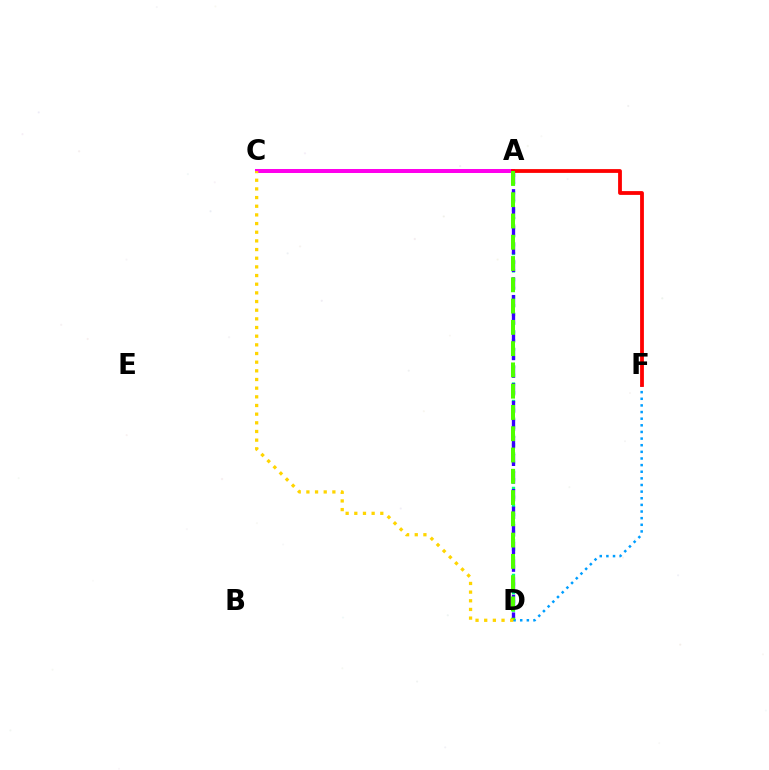{('A', 'C'): [{'color': '#ff00ed', 'line_style': 'solid', 'thickness': 2.88}], ('A', 'D'): [{'color': '#00ff86', 'line_style': 'dotted', 'thickness': 2.36}, {'color': '#3700ff', 'line_style': 'dashed', 'thickness': 2.4}, {'color': '#4fff00', 'line_style': 'dashed', 'thickness': 2.89}], ('D', 'F'): [{'color': '#009eff', 'line_style': 'dotted', 'thickness': 1.8}], ('A', 'F'): [{'color': '#ff0000', 'line_style': 'solid', 'thickness': 2.73}], ('C', 'D'): [{'color': '#ffd500', 'line_style': 'dotted', 'thickness': 2.35}]}